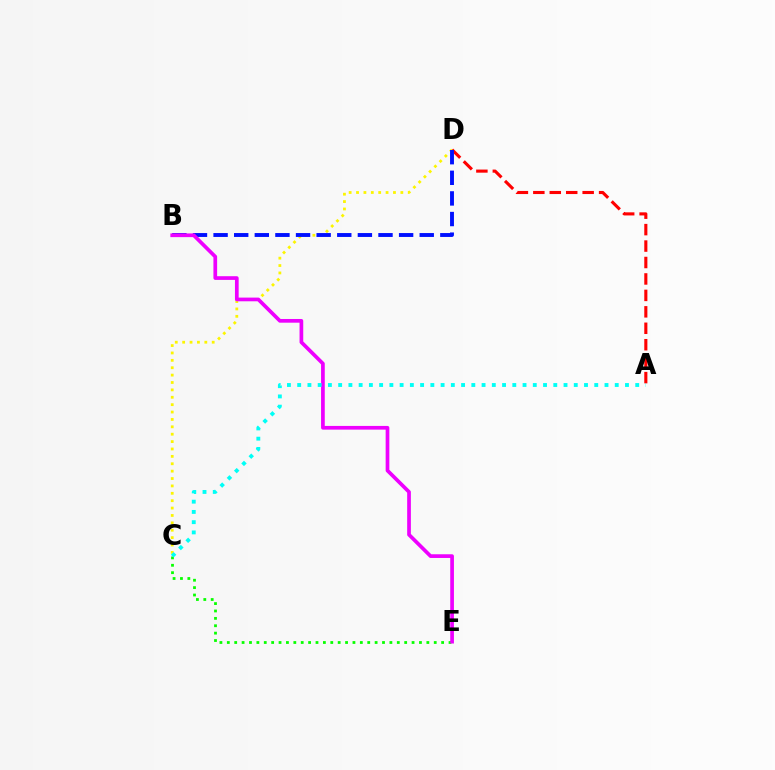{('A', 'D'): [{'color': '#ff0000', 'line_style': 'dashed', 'thickness': 2.23}], ('C', 'E'): [{'color': '#08ff00', 'line_style': 'dotted', 'thickness': 2.01}], ('C', 'D'): [{'color': '#fcf500', 'line_style': 'dotted', 'thickness': 2.01}], ('B', 'D'): [{'color': '#0010ff', 'line_style': 'dashed', 'thickness': 2.8}], ('B', 'E'): [{'color': '#ee00ff', 'line_style': 'solid', 'thickness': 2.66}], ('A', 'C'): [{'color': '#00fff6', 'line_style': 'dotted', 'thickness': 2.78}]}